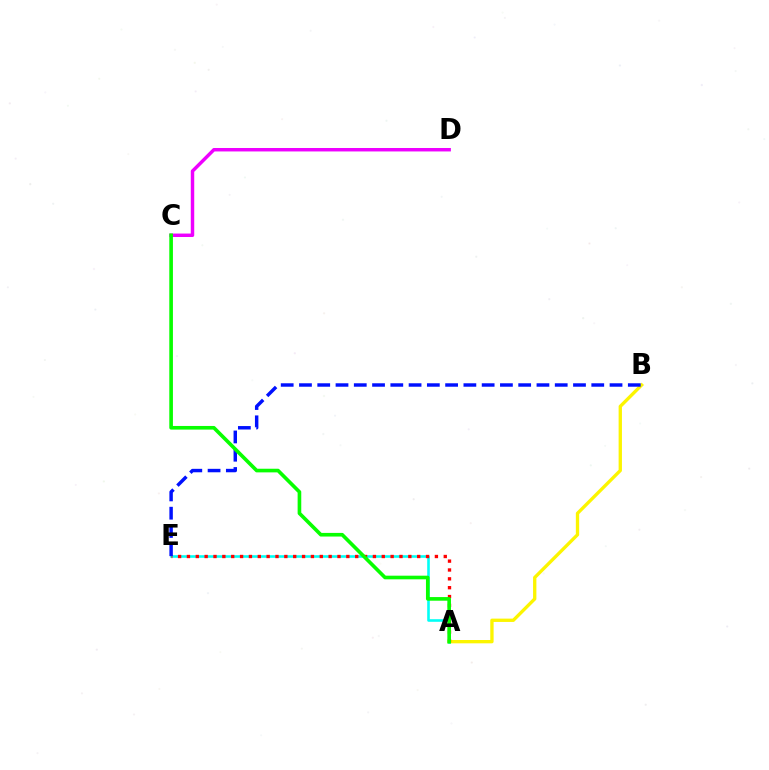{('A', 'B'): [{'color': '#fcf500', 'line_style': 'solid', 'thickness': 2.39}], ('A', 'E'): [{'color': '#00fff6', 'line_style': 'solid', 'thickness': 1.87}, {'color': '#ff0000', 'line_style': 'dotted', 'thickness': 2.41}], ('B', 'E'): [{'color': '#0010ff', 'line_style': 'dashed', 'thickness': 2.48}], ('C', 'D'): [{'color': '#ee00ff', 'line_style': 'solid', 'thickness': 2.49}], ('A', 'C'): [{'color': '#08ff00', 'line_style': 'solid', 'thickness': 2.62}]}